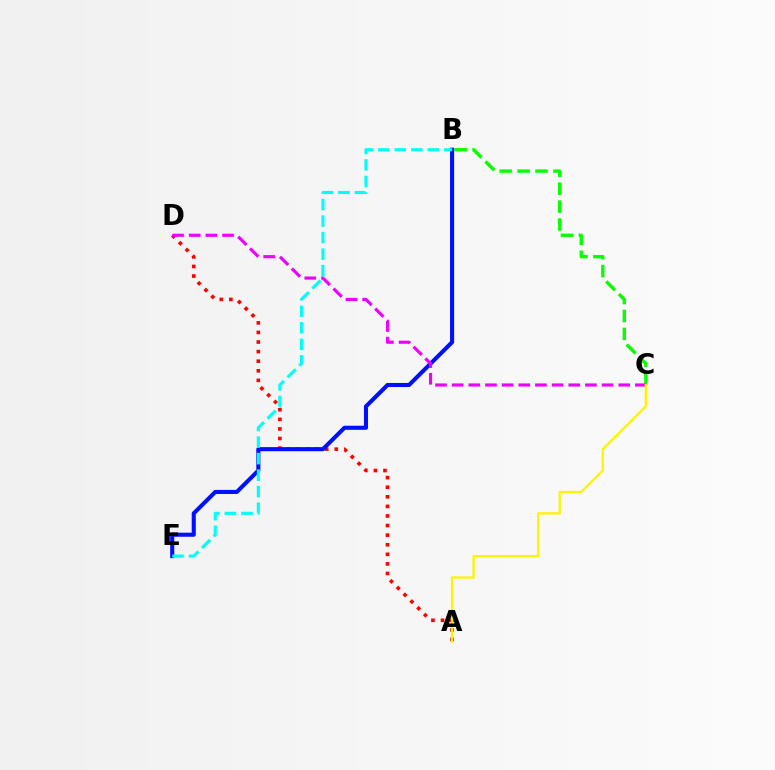{('A', 'D'): [{'color': '#ff0000', 'line_style': 'dotted', 'thickness': 2.6}], ('B', 'C'): [{'color': '#08ff00', 'line_style': 'dashed', 'thickness': 2.44}], ('B', 'E'): [{'color': '#0010ff', 'line_style': 'solid', 'thickness': 2.94}, {'color': '#00fff6', 'line_style': 'dashed', 'thickness': 2.25}], ('C', 'D'): [{'color': '#ee00ff', 'line_style': 'dashed', 'thickness': 2.26}], ('A', 'C'): [{'color': '#fcf500', 'line_style': 'solid', 'thickness': 1.66}]}